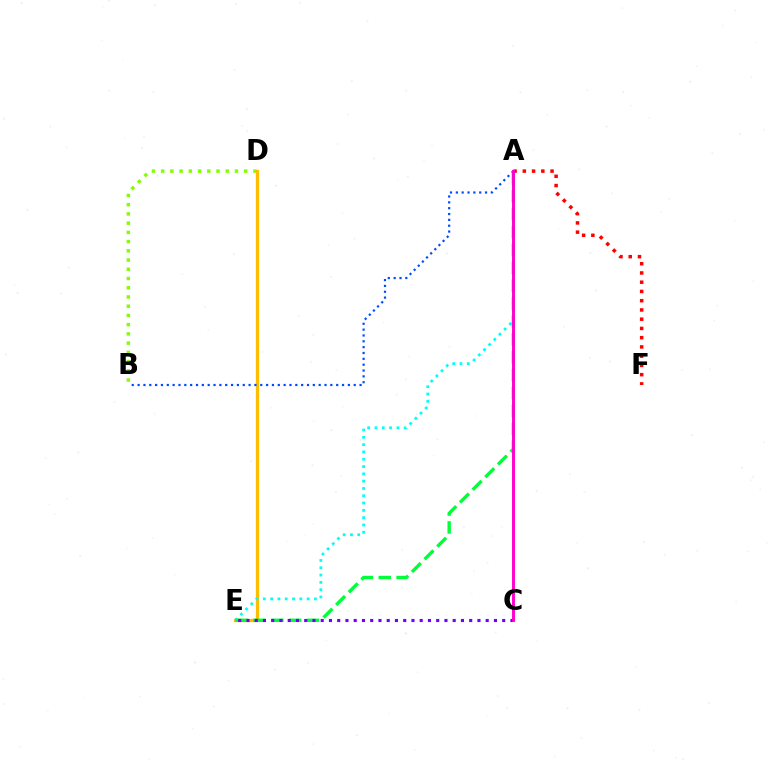{('B', 'D'): [{'color': '#84ff00', 'line_style': 'dotted', 'thickness': 2.51}], ('A', 'F'): [{'color': '#ff0000', 'line_style': 'dotted', 'thickness': 2.51}], ('D', 'E'): [{'color': '#ffbd00', 'line_style': 'solid', 'thickness': 2.35}], ('A', 'E'): [{'color': '#00fff6', 'line_style': 'dotted', 'thickness': 1.98}, {'color': '#00ff39', 'line_style': 'dashed', 'thickness': 2.43}], ('C', 'E'): [{'color': '#7200ff', 'line_style': 'dotted', 'thickness': 2.24}], ('A', 'B'): [{'color': '#004bff', 'line_style': 'dotted', 'thickness': 1.59}], ('A', 'C'): [{'color': '#ff00cf', 'line_style': 'solid', 'thickness': 2.1}]}